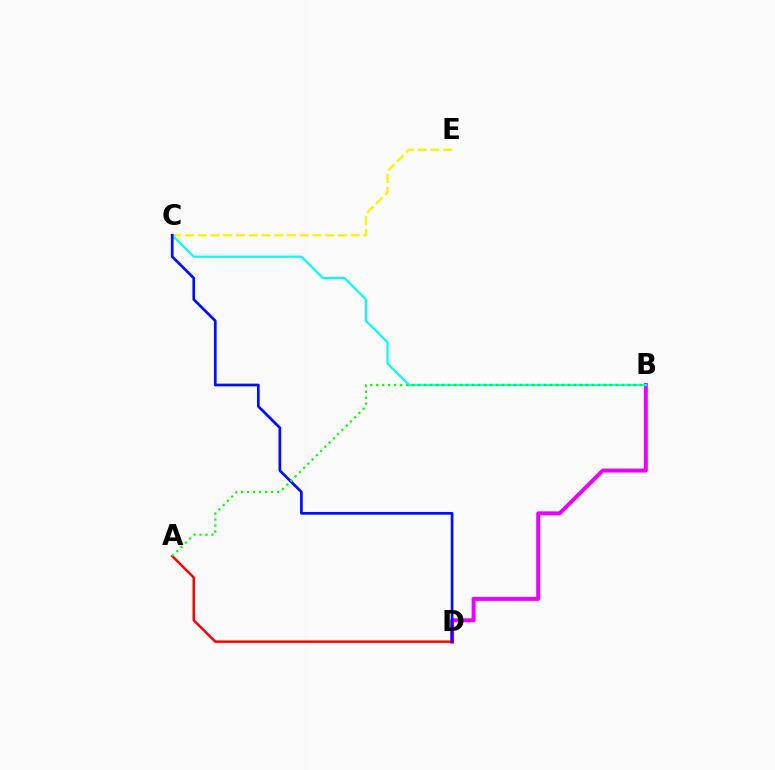{('C', 'E'): [{'color': '#fcf500', 'line_style': 'dashed', 'thickness': 1.73}], ('B', 'D'): [{'color': '#ee00ff', 'line_style': 'solid', 'thickness': 2.86}], ('B', 'C'): [{'color': '#00fff6', 'line_style': 'solid', 'thickness': 1.58}], ('A', 'D'): [{'color': '#ff0000', 'line_style': 'solid', 'thickness': 1.78}], ('C', 'D'): [{'color': '#0010ff', 'line_style': 'solid', 'thickness': 1.96}], ('A', 'B'): [{'color': '#08ff00', 'line_style': 'dotted', 'thickness': 1.63}]}